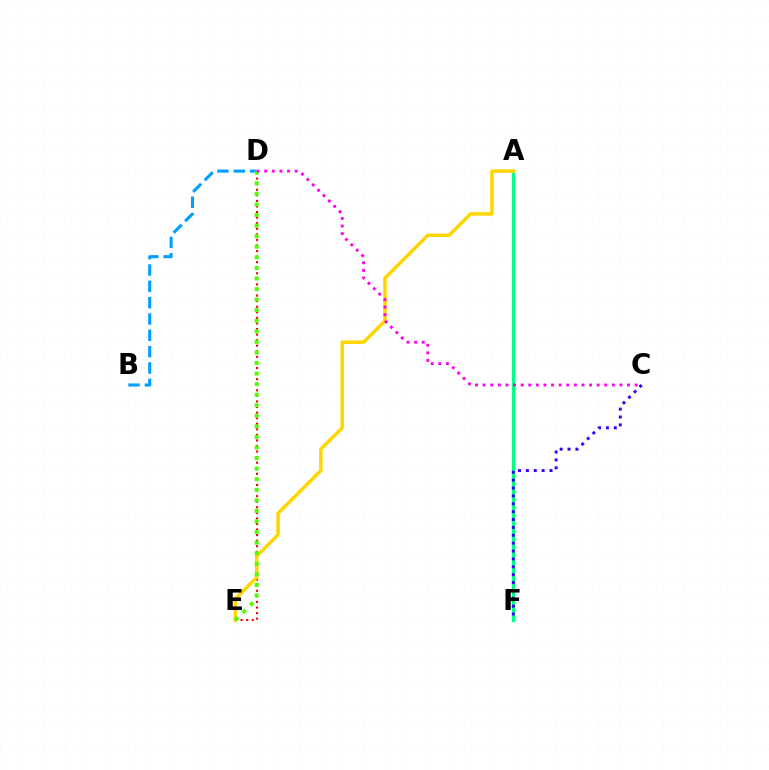{('B', 'D'): [{'color': '#009eff', 'line_style': 'dashed', 'thickness': 2.22}], ('A', 'F'): [{'color': '#00ff86', 'line_style': 'solid', 'thickness': 2.37}], ('D', 'E'): [{'color': '#ff0000', 'line_style': 'dotted', 'thickness': 1.51}, {'color': '#4fff00', 'line_style': 'dotted', 'thickness': 2.87}], ('A', 'E'): [{'color': '#ffd500', 'line_style': 'solid', 'thickness': 2.5}], ('C', 'F'): [{'color': '#3700ff', 'line_style': 'dotted', 'thickness': 2.14}], ('C', 'D'): [{'color': '#ff00ed', 'line_style': 'dotted', 'thickness': 2.06}]}